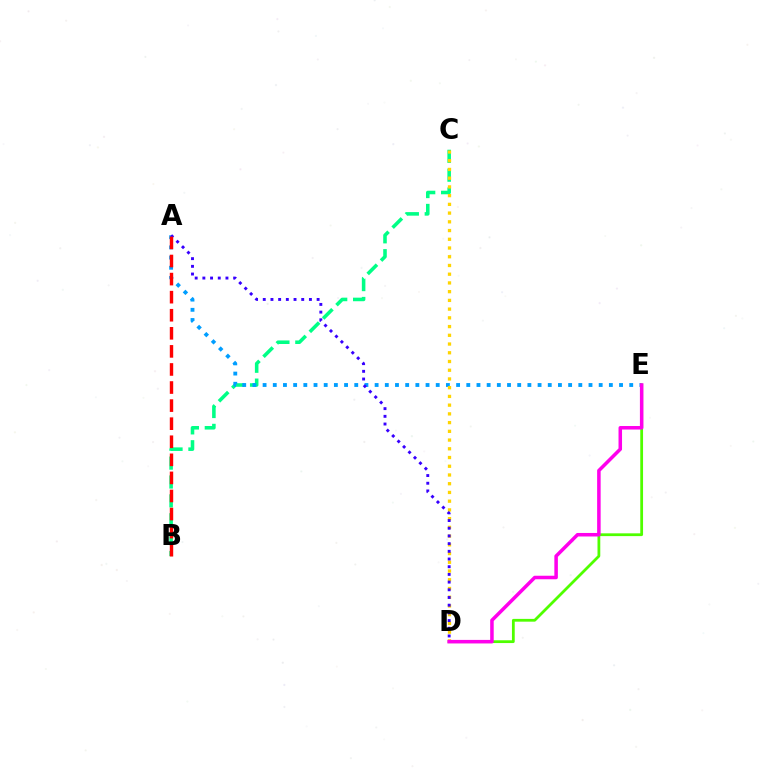{('B', 'C'): [{'color': '#00ff86', 'line_style': 'dashed', 'thickness': 2.56}], ('A', 'E'): [{'color': '#009eff', 'line_style': 'dotted', 'thickness': 2.77}], ('D', 'E'): [{'color': '#4fff00', 'line_style': 'solid', 'thickness': 2.0}, {'color': '#ff00ed', 'line_style': 'solid', 'thickness': 2.54}], ('C', 'D'): [{'color': '#ffd500', 'line_style': 'dotted', 'thickness': 2.37}], ('A', 'D'): [{'color': '#3700ff', 'line_style': 'dotted', 'thickness': 2.09}], ('A', 'B'): [{'color': '#ff0000', 'line_style': 'dashed', 'thickness': 2.46}]}